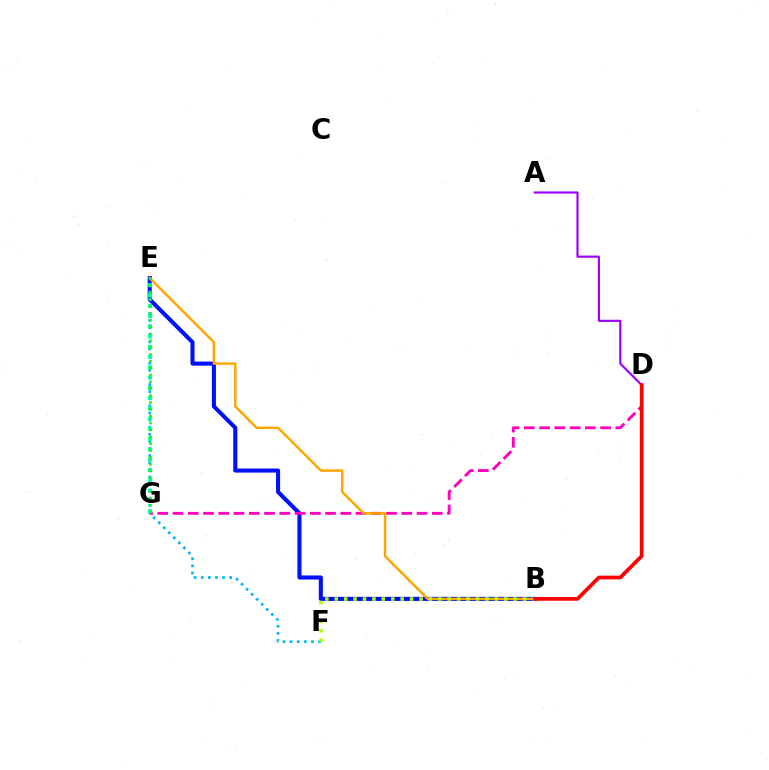{('B', 'E'): [{'color': '#0010ff', 'line_style': 'solid', 'thickness': 2.93}, {'color': '#ffa500', 'line_style': 'solid', 'thickness': 1.77}], ('A', 'D'): [{'color': '#9b00ff', 'line_style': 'solid', 'thickness': 1.55}], ('D', 'G'): [{'color': '#ff00bd', 'line_style': 'dashed', 'thickness': 2.07}], ('E', 'F'): [{'color': '#00b5ff', 'line_style': 'dotted', 'thickness': 1.93}], ('E', 'G'): [{'color': '#00ff9d', 'line_style': 'dotted', 'thickness': 2.79}, {'color': '#08ff00', 'line_style': 'dotted', 'thickness': 1.86}], ('B', 'F'): [{'color': '#b3ff00', 'line_style': 'dotted', 'thickness': 2.56}], ('B', 'D'): [{'color': '#ff0000', 'line_style': 'solid', 'thickness': 2.67}]}